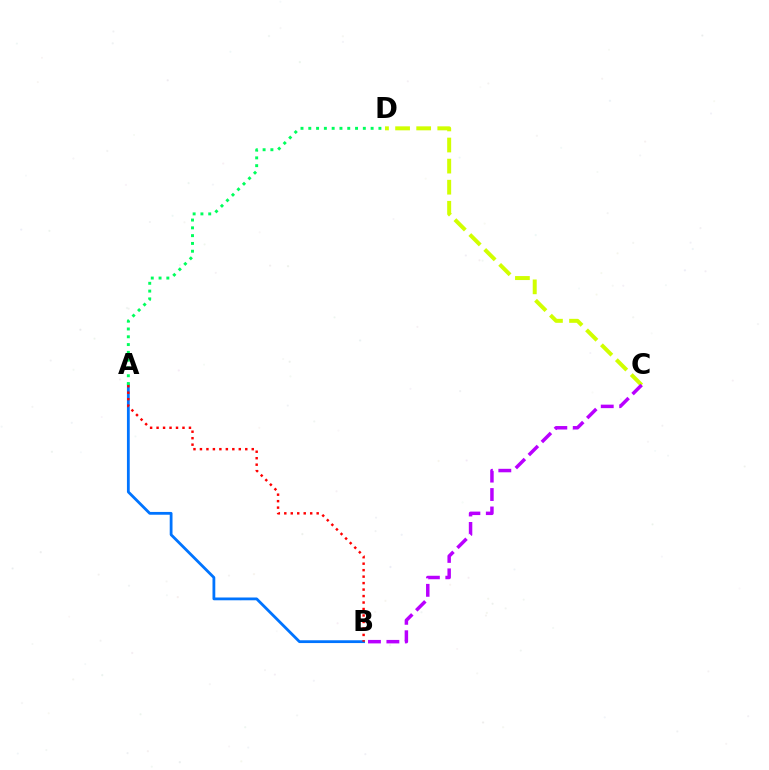{('A', 'B'): [{'color': '#0074ff', 'line_style': 'solid', 'thickness': 2.01}, {'color': '#ff0000', 'line_style': 'dotted', 'thickness': 1.76}], ('C', 'D'): [{'color': '#d1ff00', 'line_style': 'dashed', 'thickness': 2.86}], ('B', 'C'): [{'color': '#b900ff', 'line_style': 'dashed', 'thickness': 2.5}], ('A', 'D'): [{'color': '#00ff5c', 'line_style': 'dotted', 'thickness': 2.12}]}